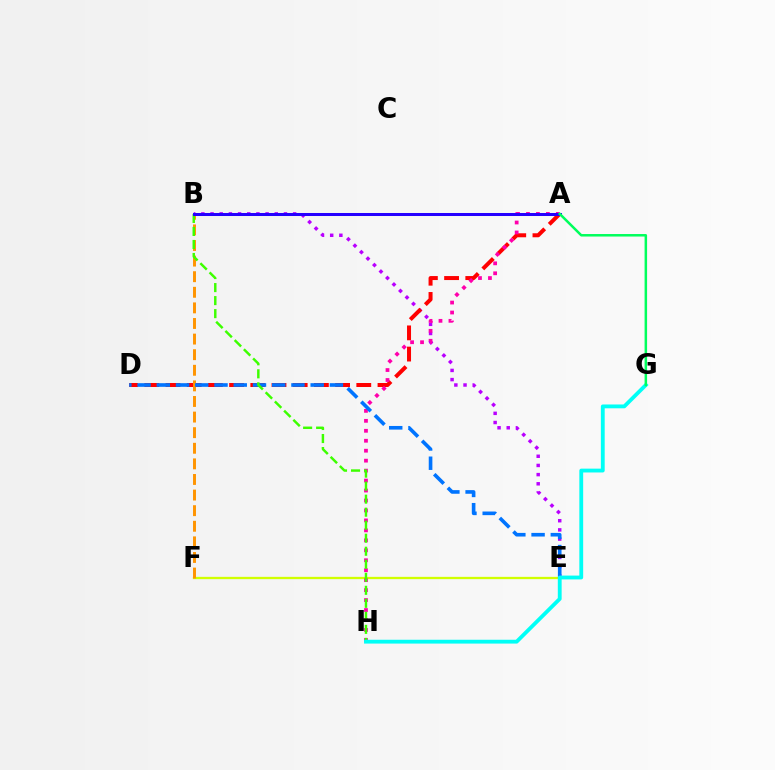{('E', 'F'): [{'color': '#d1ff00', 'line_style': 'solid', 'thickness': 1.66}], ('B', 'E'): [{'color': '#b900ff', 'line_style': 'dotted', 'thickness': 2.49}], ('A', 'D'): [{'color': '#ff0000', 'line_style': 'dashed', 'thickness': 2.88}], ('A', 'H'): [{'color': '#ff00ac', 'line_style': 'dotted', 'thickness': 2.71}], ('B', 'F'): [{'color': '#ff9400', 'line_style': 'dashed', 'thickness': 2.12}], ('D', 'E'): [{'color': '#0074ff', 'line_style': 'dashed', 'thickness': 2.61}], ('B', 'H'): [{'color': '#3dff00', 'line_style': 'dashed', 'thickness': 1.77}], ('G', 'H'): [{'color': '#00fff6', 'line_style': 'solid', 'thickness': 2.76}], ('A', 'B'): [{'color': '#2500ff', 'line_style': 'solid', 'thickness': 2.17}], ('A', 'G'): [{'color': '#00ff5c', 'line_style': 'solid', 'thickness': 1.8}]}